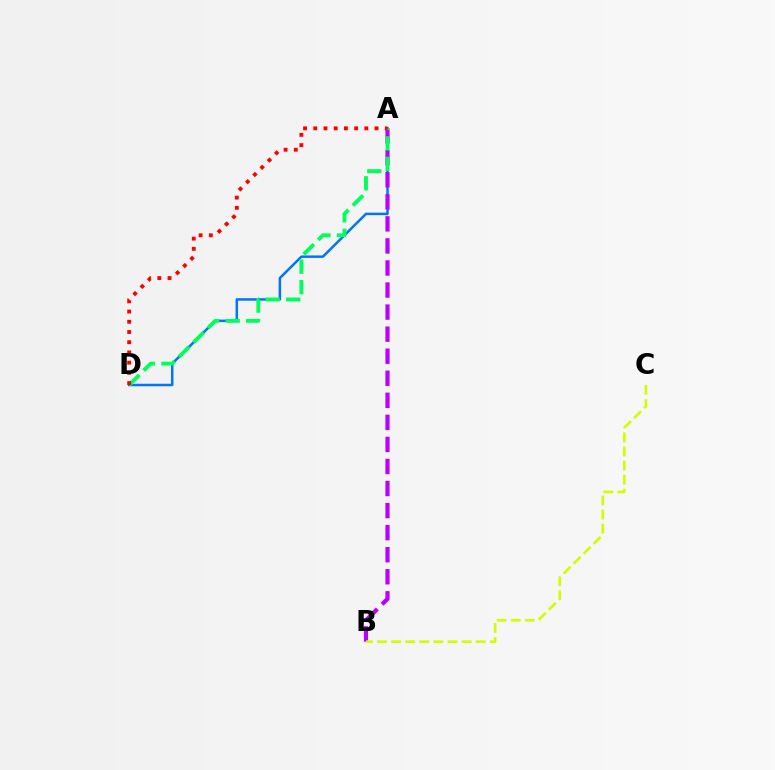{('A', 'D'): [{'color': '#0074ff', 'line_style': 'solid', 'thickness': 1.79}, {'color': '#00ff5c', 'line_style': 'dashed', 'thickness': 2.78}, {'color': '#ff0000', 'line_style': 'dotted', 'thickness': 2.78}], ('A', 'B'): [{'color': '#b900ff', 'line_style': 'dashed', 'thickness': 3.0}], ('B', 'C'): [{'color': '#d1ff00', 'line_style': 'dashed', 'thickness': 1.92}]}